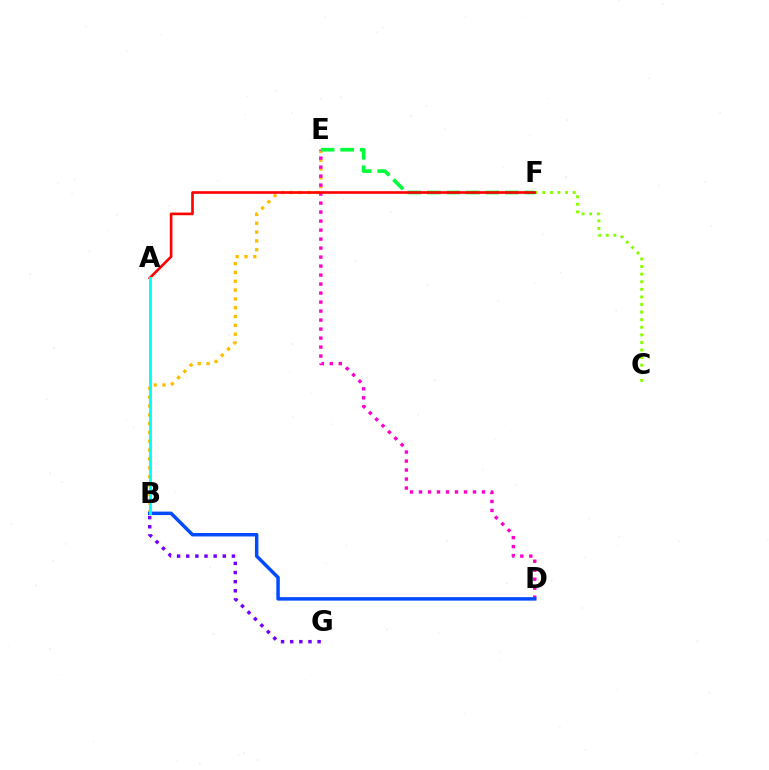{('B', 'E'): [{'color': '#ffbd00', 'line_style': 'dotted', 'thickness': 2.4}], ('C', 'F'): [{'color': '#84ff00', 'line_style': 'dotted', 'thickness': 2.06}], ('D', 'E'): [{'color': '#ff00cf', 'line_style': 'dotted', 'thickness': 2.44}], ('E', 'F'): [{'color': '#00ff39', 'line_style': 'dashed', 'thickness': 2.65}], ('B', 'G'): [{'color': '#7200ff', 'line_style': 'dotted', 'thickness': 2.48}], ('B', 'D'): [{'color': '#004bff', 'line_style': 'solid', 'thickness': 2.5}], ('A', 'F'): [{'color': '#ff0000', 'line_style': 'solid', 'thickness': 1.9}], ('A', 'B'): [{'color': '#00fff6', 'line_style': 'solid', 'thickness': 2.07}]}